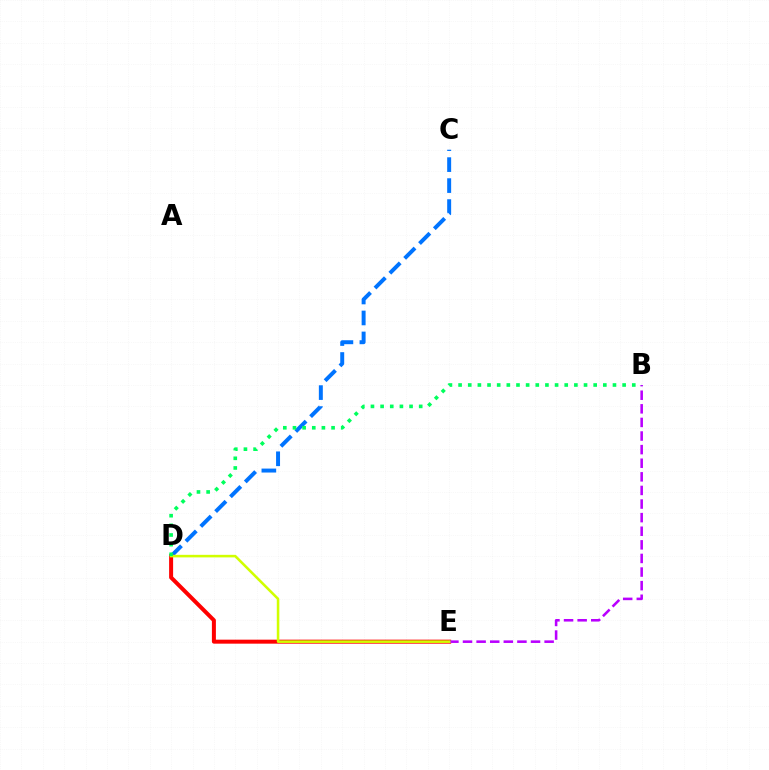{('C', 'D'): [{'color': '#0074ff', 'line_style': 'dashed', 'thickness': 2.85}], ('D', 'E'): [{'color': '#ff0000', 'line_style': 'solid', 'thickness': 2.88}, {'color': '#d1ff00', 'line_style': 'solid', 'thickness': 1.84}], ('B', 'E'): [{'color': '#b900ff', 'line_style': 'dashed', 'thickness': 1.85}], ('B', 'D'): [{'color': '#00ff5c', 'line_style': 'dotted', 'thickness': 2.62}]}